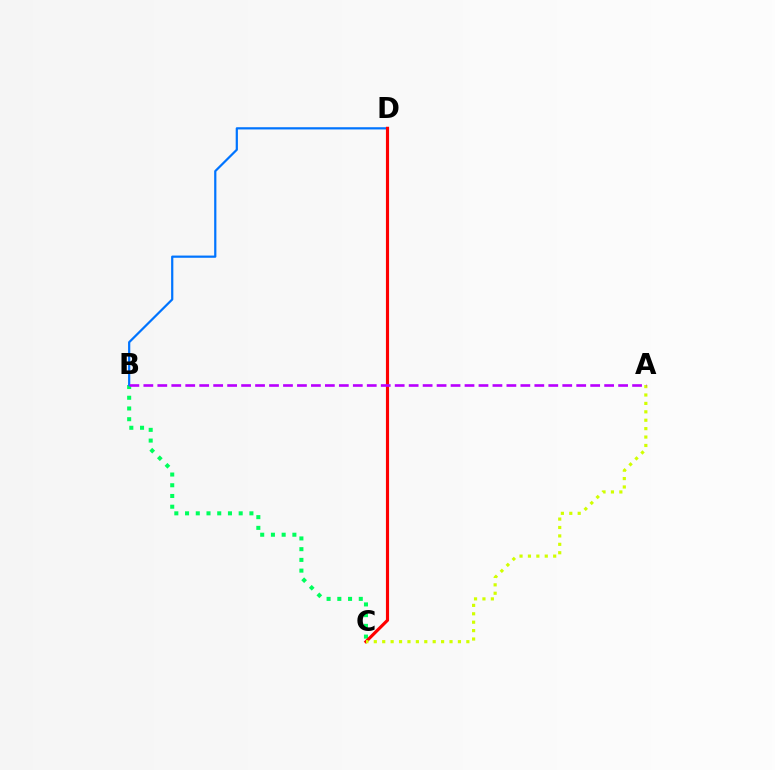{('B', 'C'): [{'color': '#00ff5c', 'line_style': 'dotted', 'thickness': 2.91}], ('B', 'D'): [{'color': '#0074ff', 'line_style': 'solid', 'thickness': 1.6}], ('C', 'D'): [{'color': '#ff0000', 'line_style': 'solid', 'thickness': 2.26}], ('A', 'C'): [{'color': '#d1ff00', 'line_style': 'dotted', 'thickness': 2.29}], ('A', 'B'): [{'color': '#b900ff', 'line_style': 'dashed', 'thickness': 1.9}]}